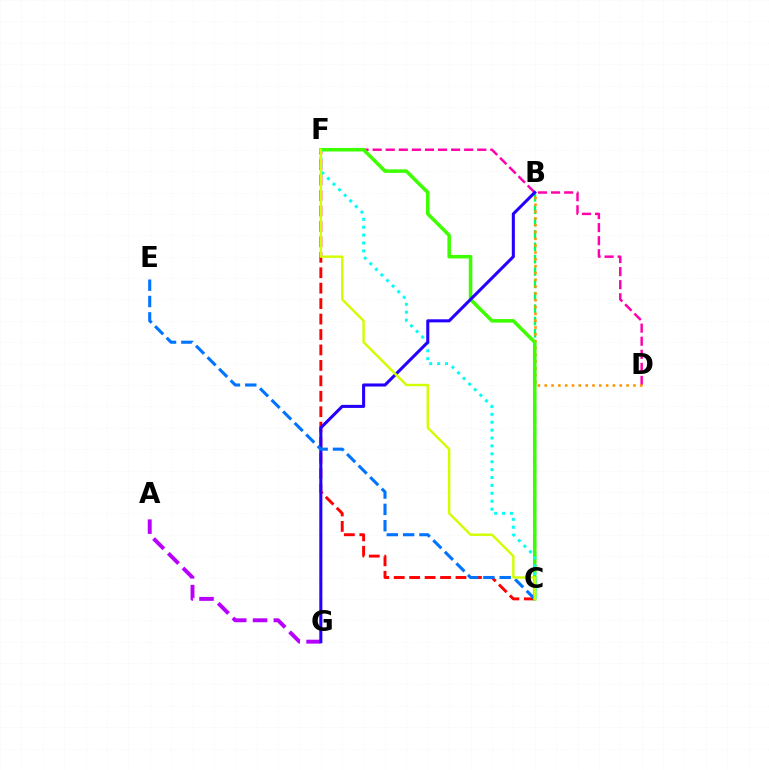{('A', 'G'): [{'color': '#b900ff', 'line_style': 'dashed', 'thickness': 2.83}], ('D', 'F'): [{'color': '#ff00ac', 'line_style': 'dashed', 'thickness': 1.78}], ('B', 'C'): [{'color': '#00ff5c', 'line_style': 'dashed', 'thickness': 1.68}], ('C', 'F'): [{'color': '#ff0000', 'line_style': 'dashed', 'thickness': 2.1}, {'color': '#3dff00', 'line_style': 'solid', 'thickness': 2.54}, {'color': '#00fff6', 'line_style': 'dotted', 'thickness': 2.15}, {'color': '#d1ff00', 'line_style': 'solid', 'thickness': 1.74}], ('B', 'D'): [{'color': '#ff9400', 'line_style': 'dotted', 'thickness': 1.85}], ('B', 'G'): [{'color': '#2500ff', 'line_style': 'solid', 'thickness': 2.21}], ('C', 'E'): [{'color': '#0074ff', 'line_style': 'dashed', 'thickness': 2.22}]}